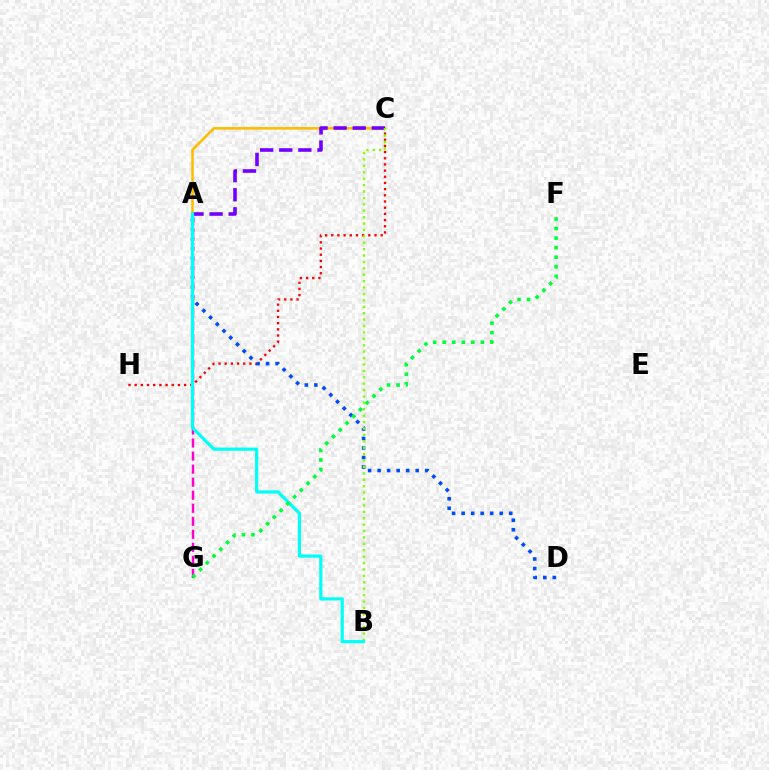{('A', 'C'): [{'color': '#ffbd00', 'line_style': 'solid', 'thickness': 1.87}, {'color': '#7200ff', 'line_style': 'dashed', 'thickness': 2.59}], ('C', 'H'): [{'color': '#ff0000', 'line_style': 'dotted', 'thickness': 1.68}], ('A', 'D'): [{'color': '#004bff', 'line_style': 'dotted', 'thickness': 2.59}], ('A', 'G'): [{'color': '#ff00cf', 'line_style': 'dashed', 'thickness': 1.77}], ('B', 'C'): [{'color': '#84ff00', 'line_style': 'dotted', 'thickness': 1.74}], ('A', 'B'): [{'color': '#00fff6', 'line_style': 'solid', 'thickness': 2.3}], ('F', 'G'): [{'color': '#00ff39', 'line_style': 'dotted', 'thickness': 2.59}]}